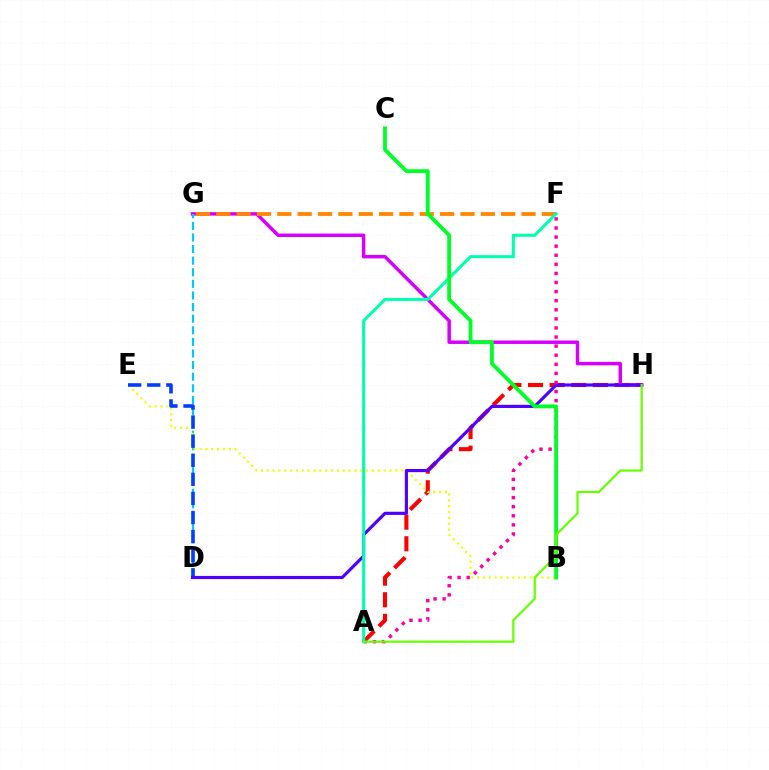{('A', 'H'): [{'color': '#ff0000', 'line_style': 'dashed', 'thickness': 2.94}, {'color': '#66ff00', 'line_style': 'solid', 'thickness': 1.58}], ('G', 'H'): [{'color': '#d600ff', 'line_style': 'solid', 'thickness': 2.49}], ('D', 'G'): [{'color': '#00c7ff', 'line_style': 'dashed', 'thickness': 1.58}], ('B', 'E'): [{'color': '#eeff00', 'line_style': 'dotted', 'thickness': 1.59}], ('D', 'E'): [{'color': '#003fff', 'line_style': 'dashed', 'thickness': 2.59}], ('D', 'H'): [{'color': '#4f00ff', 'line_style': 'solid', 'thickness': 2.28}], ('A', 'F'): [{'color': '#ff00a0', 'line_style': 'dotted', 'thickness': 2.47}, {'color': '#00ffaf', 'line_style': 'solid', 'thickness': 2.2}], ('F', 'G'): [{'color': '#ff8800', 'line_style': 'dashed', 'thickness': 2.76}], ('B', 'C'): [{'color': '#00ff27', 'line_style': 'solid', 'thickness': 2.74}]}